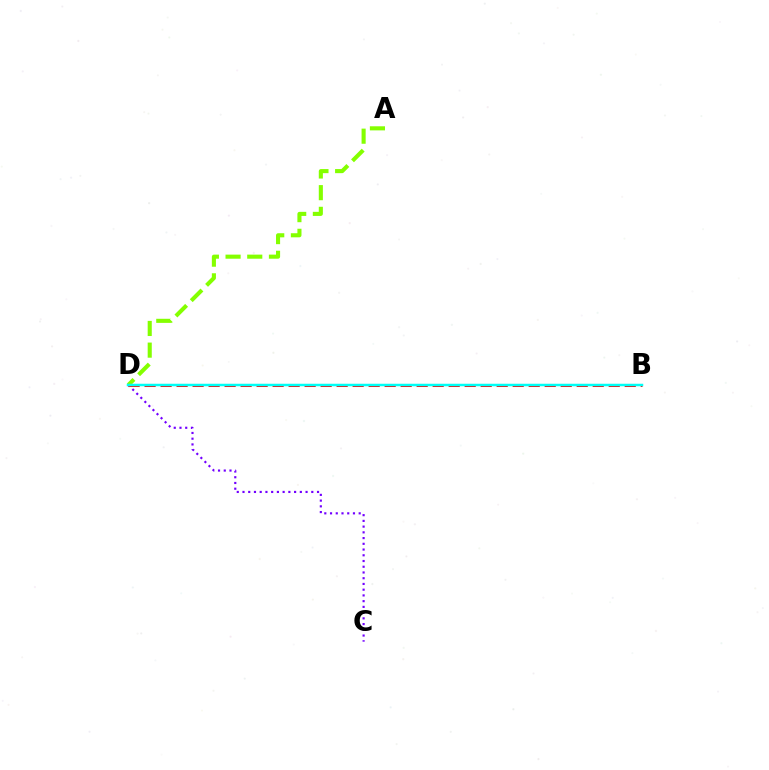{('C', 'D'): [{'color': '#7200ff', 'line_style': 'dotted', 'thickness': 1.56}], ('B', 'D'): [{'color': '#ff0000', 'line_style': 'dashed', 'thickness': 2.17}, {'color': '#00fff6', 'line_style': 'solid', 'thickness': 1.79}], ('A', 'D'): [{'color': '#84ff00', 'line_style': 'dashed', 'thickness': 2.95}]}